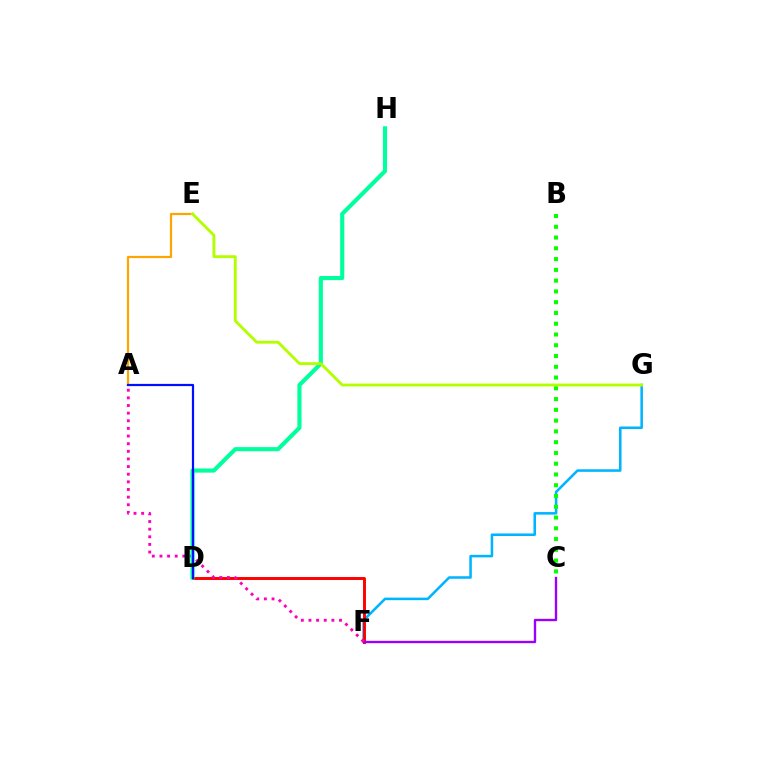{('F', 'G'): [{'color': '#00b5ff', 'line_style': 'solid', 'thickness': 1.84}], ('D', 'F'): [{'color': '#ff0000', 'line_style': 'solid', 'thickness': 2.12}], ('B', 'C'): [{'color': '#08ff00', 'line_style': 'dotted', 'thickness': 2.93}], ('C', 'F'): [{'color': '#9b00ff', 'line_style': 'solid', 'thickness': 1.7}], ('A', 'F'): [{'color': '#ff00bd', 'line_style': 'dotted', 'thickness': 2.07}], ('A', 'E'): [{'color': '#ffa500', 'line_style': 'solid', 'thickness': 1.58}], ('D', 'H'): [{'color': '#00ff9d', 'line_style': 'solid', 'thickness': 2.97}], ('A', 'D'): [{'color': '#0010ff', 'line_style': 'solid', 'thickness': 1.6}], ('E', 'G'): [{'color': '#b3ff00', 'line_style': 'solid', 'thickness': 2.06}]}